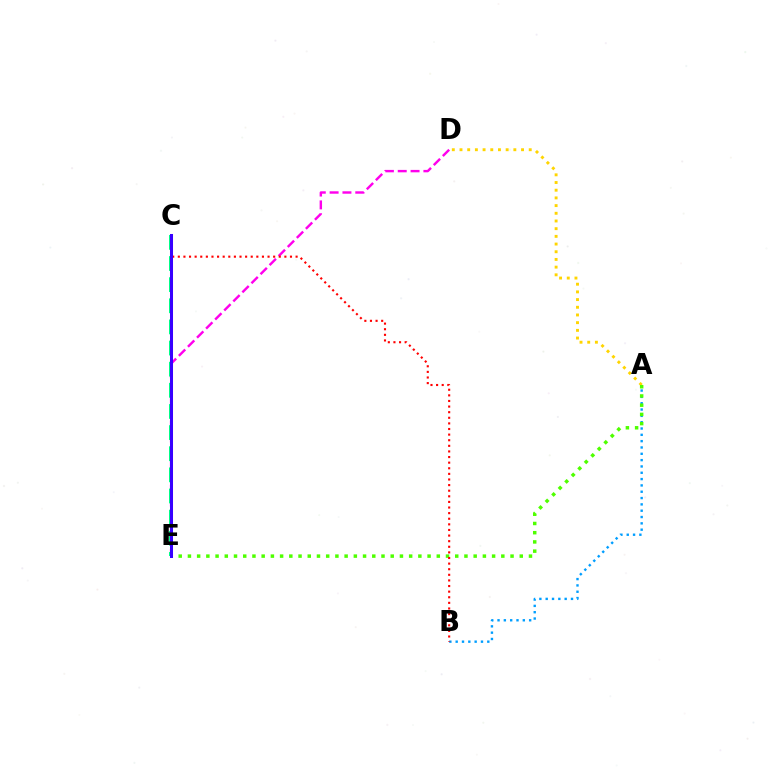{('D', 'E'): [{'color': '#ff00ed', 'line_style': 'dashed', 'thickness': 1.74}], ('A', 'B'): [{'color': '#009eff', 'line_style': 'dotted', 'thickness': 1.72}], ('C', 'E'): [{'color': '#00ff86', 'line_style': 'dashed', 'thickness': 2.87}, {'color': '#3700ff', 'line_style': 'solid', 'thickness': 2.18}], ('A', 'D'): [{'color': '#ffd500', 'line_style': 'dotted', 'thickness': 2.09}], ('A', 'E'): [{'color': '#4fff00', 'line_style': 'dotted', 'thickness': 2.5}], ('B', 'C'): [{'color': '#ff0000', 'line_style': 'dotted', 'thickness': 1.52}]}